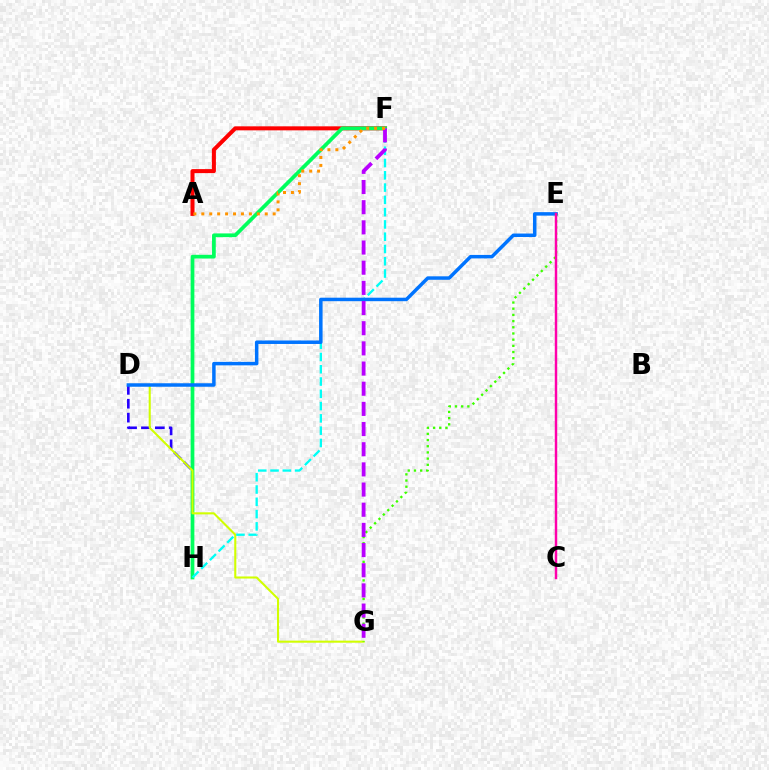{('D', 'H'): [{'color': '#2500ff', 'line_style': 'dashed', 'thickness': 1.89}], ('A', 'F'): [{'color': '#ff0000', 'line_style': 'solid', 'thickness': 2.89}, {'color': '#ff9400', 'line_style': 'dotted', 'thickness': 2.15}], ('F', 'H'): [{'color': '#00ff5c', 'line_style': 'solid', 'thickness': 2.69}, {'color': '#00fff6', 'line_style': 'dashed', 'thickness': 1.67}], ('D', 'G'): [{'color': '#d1ff00', 'line_style': 'solid', 'thickness': 1.5}], ('D', 'E'): [{'color': '#0074ff', 'line_style': 'solid', 'thickness': 2.51}], ('E', 'G'): [{'color': '#3dff00', 'line_style': 'dotted', 'thickness': 1.68}], ('C', 'E'): [{'color': '#ff00ac', 'line_style': 'solid', 'thickness': 1.77}], ('F', 'G'): [{'color': '#b900ff', 'line_style': 'dashed', 'thickness': 2.74}]}